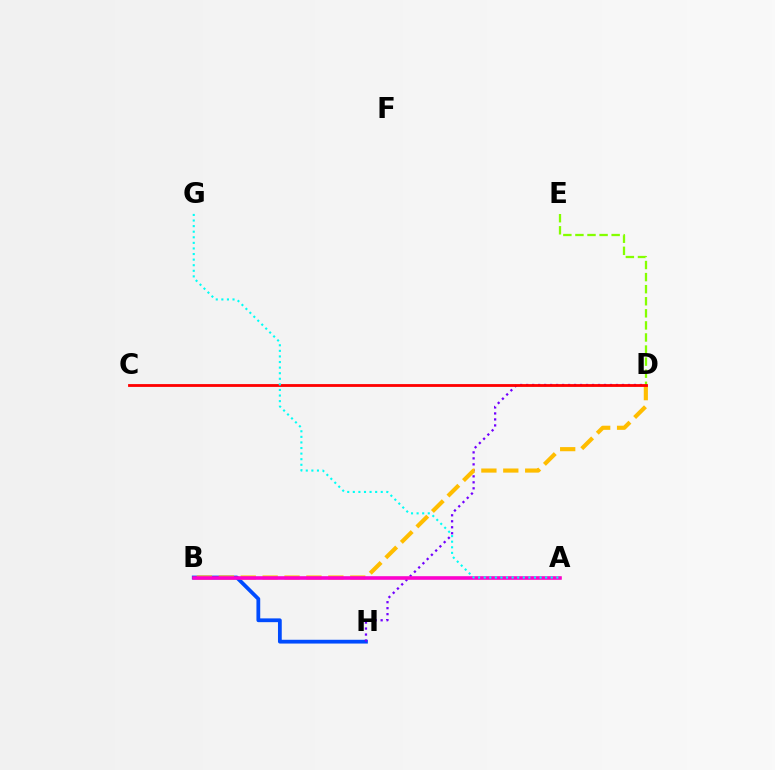{('B', 'H'): [{'color': '#004bff', 'line_style': 'solid', 'thickness': 2.72}], ('D', 'E'): [{'color': '#84ff00', 'line_style': 'dashed', 'thickness': 1.64}], ('D', 'H'): [{'color': '#7200ff', 'line_style': 'dotted', 'thickness': 1.63}], ('A', 'B'): [{'color': '#00ff39', 'line_style': 'solid', 'thickness': 1.63}, {'color': '#ff00cf', 'line_style': 'solid', 'thickness': 2.57}], ('B', 'D'): [{'color': '#ffbd00', 'line_style': 'dashed', 'thickness': 2.98}], ('C', 'D'): [{'color': '#ff0000', 'line_style': 'solid', 'thickness': 2.02}], ('A', 'G'): [{'color': '#00fff6', 'line_style': 'dotted', 'thickness': 1.52}]}